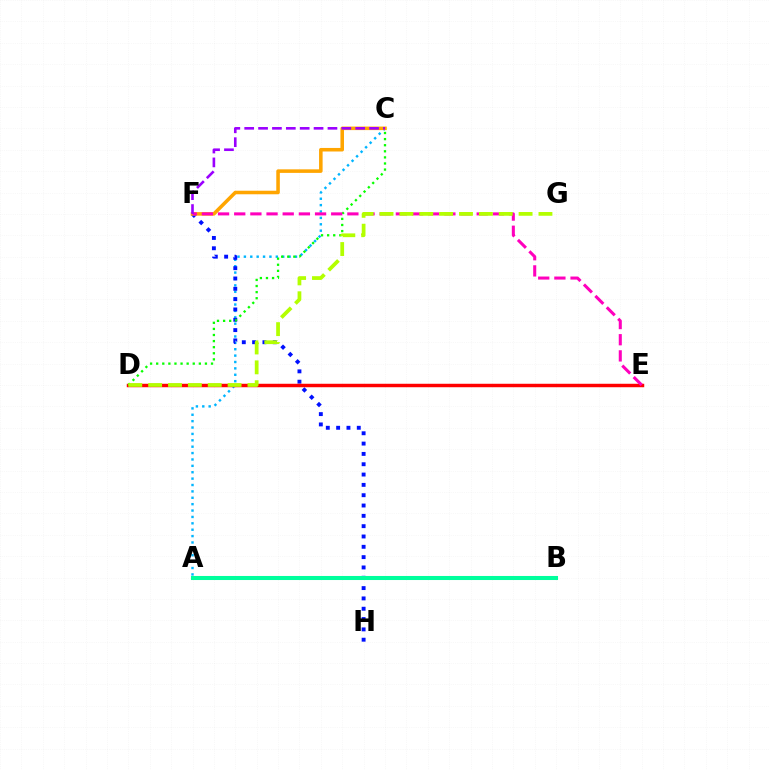{('A', 'C'): [{'color': '#00b5ff', 'line_style': 'dotted', 'thickness': 1.74}], ('F', 'H'): [{'color': '#0010ff', 'line_style': 'dotted', 'thickness': 2.8}], ('C', 'F'): [{'color': '#ffa500', 'line_style': 'solid', 'thickness': 2.56}, {'color': '#9b00ff', 'line_style': 'dashed', 'thickness': 1.88}], ('A', 'B'): [{'color': '#00ff9d', 'line_style': 'solid', 'thickness': 2.92}], ('D', 'E'): [{'color': '#ff0000', 'line_style': 'solid', 'thickness': 2.49}], ('C', 'D'): [{'color': '#08ff00', 'line_style': 'dotted', 'thickness': 1.66}], ('E', 'F'): [{'color': '#ff00bd', 'line_style': 'dashed', 'thickness': 2.2}], ('D', 'G'): [{'color': '#b3ff00', 'line_style': 'dashed', 'thickness': 2.7}]}